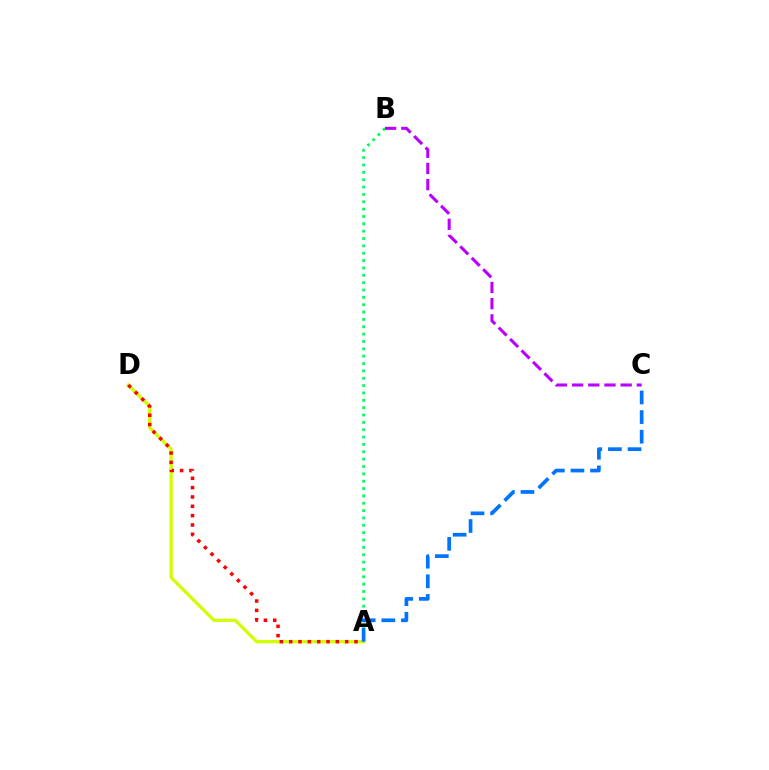{('A', 'D'): [{'color': '#d1ff00', 'line_style': 'solid', 'thickness': 2.35}, {'color': '#ff0000', 'line_style': 'dotted', 'thickness': 2.54}], ('A', 'B'): [{'color': '#00ff5c', 'line_style': 'dotted', 'thickness': 2.0}], ('A', 'C'): [{'color': '#0074ff', 'line_style': 'dashed', 'thickness': 2.66}], ('B', 'C'): [{'color': '#b900ff', 'line_style': 'dashed', 'thickness': 2.2}]}